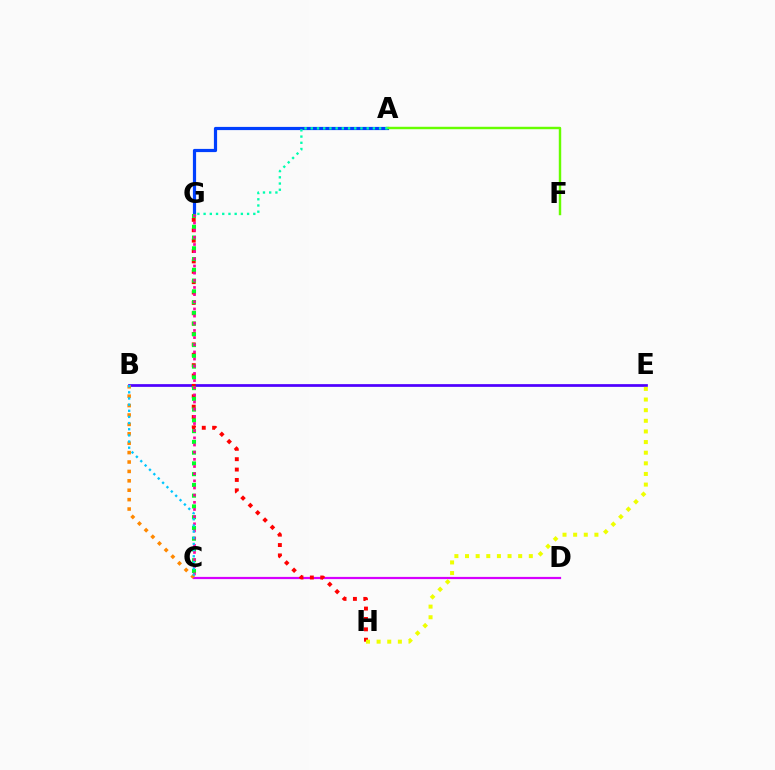{('C', 'D'): [{'color': '#d600ff', 'line_style': 'solid', 'thickness': 1.59}], ('B', 'E'): [{'color': '#4f00ff', 'line_style': 'solid', 'thickness': 1.97}], ('A', 'G'): [{'color': '#003fff', 'line_style': 'solid', 'thickness': 2.3}, {'color': '#00ffaf', 'line_style': 'dotted', 'thickness': 1.69}], ('B', 'C'): [{'color': '#ff8800', 'line_style': 'dotted', 'thickness': 2.56}, {'color': '#00c7ff', 'line_style': 'dotted', 'thickness': 1.67}], ('G', 'H'): [{'color': '#ff0000', 'line_style': 'dotted', 'thickness': 2.82}], ('A', 'F'): [{'color': '#66ff00', 'line_style': 'solid', 'thickness': 1.75}], ('C', 'G'): [{'color': '#00ff27', 'line_style': 'dotted', 'thickness': 2.92}, {'color': '#ff00a0', 'line_style': 'dotted', 'thickness': 1.95}], ('E', 'H'): [{'color': '#eeff00', 'line_style': 'dotted', 'thickness': 2.89}]}